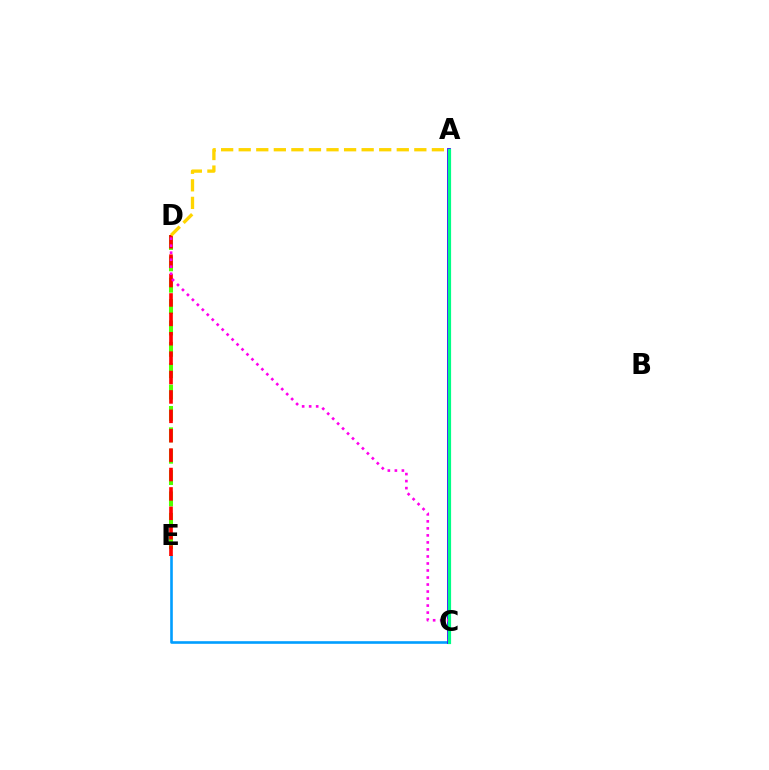{('C', 'E'): [{'color': '#009eff', 'line_style': 'solid', 'thickness': 1.89}], ('D', 'E'): [{'color': '#4fff00', 'line_style': 'dashed', 'thickness': 2.9}, {'color': '#ff0000', 'line_style': 'dashed', 'thickness': 2.63}], ('A', 'C'): [{'color': '#3700ff', 'line_style': 'solid', 'thickness': 2.73}, {'color': '#00ff86', 'line_style': 'solid', 'thickness': 2.29}], ('C', 'D'): [{'color': '#ff00ed', 'line_style': 'dotted', 'thickness': 1.91}], ('A', 'D'): [{'color': '#ffd500', 'line_style': 'dashed', 'thickness': 2.39}]}